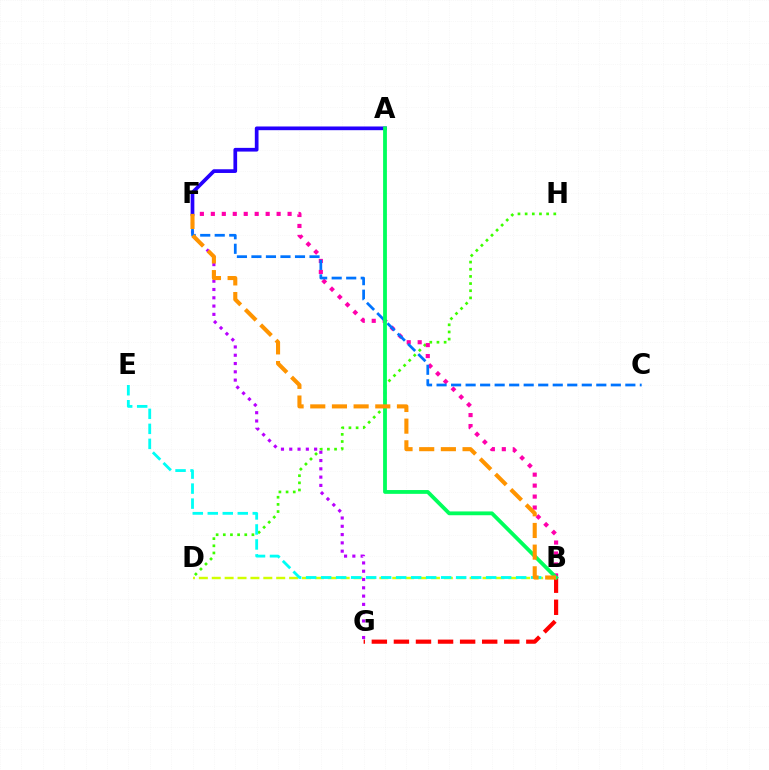{('B', 'D'): [{'color': '#d1ff00', 'line_style': 'dashed', 'thickness': 1.75}], ('D', 'H'): [{'color': '#3dff00', 'line_style': 'dotted', 'thickness': 1.94}], ('B', 'G'): [{'color': '#ff0000', 'line_style': 'dashed', 'thickness': 3.0}], ('F', 'G'): [{'color': '#b900ff', 'line_style': 'dotted', 'thickness': 2.25}], ('B', 'F'): [{'color': '#ff00ac', 'line_style': 'dotted', 'thickness': 2.98}, {'color': '#ff9400', 'line_style': 'dashed', 'thickness': 2.94}], ('A', 'F'): [{'color': '#2500ff', 'line_style': 'solid', 'thickness': 2.67}], ('B', 'E'): [{'color': '#00fff6', 'line_style': 'dashed', 'thickness': 2.04}], ('C', 'F'): [{'color': '#0074ff', 'line_style': 'dashed', 'thickness': 1.97}], ('A', 'B'): [{'color': '#00ff5c', 'line_style': 'solid', 'thickness': 2.74}]}